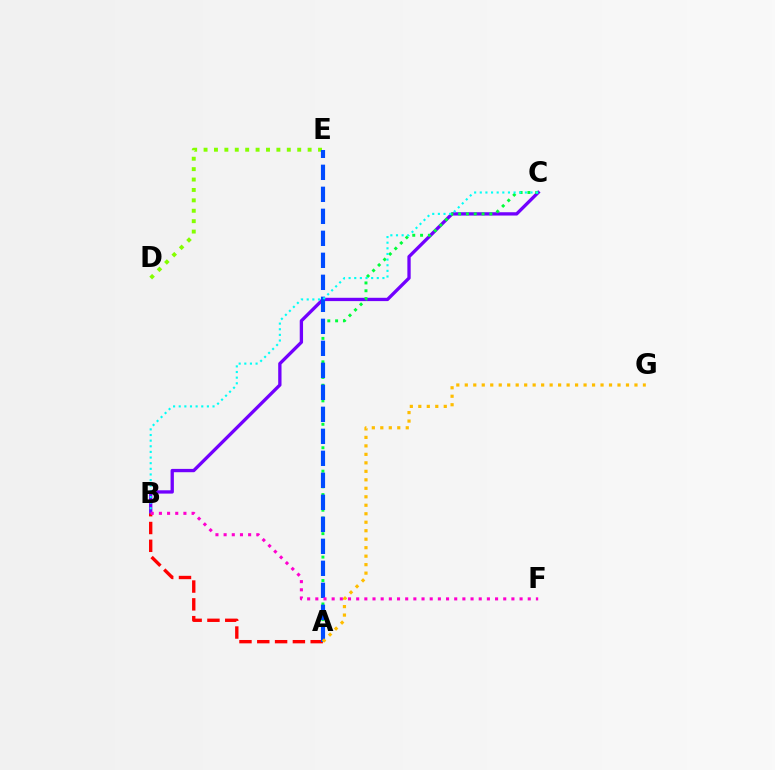{('D', 'E'): [{'color': '#84ff00', 'line_style': 'dotted', 'thickness': 2.83}], ('B', 'C'): [{'color': '#7200ff', 'line_style': 'solid', 'thickness': 2.39}, {'color': '#00fff6', 'line_style': 'dotted', 'thickness': 1.53}], ('A', 'C'): [{'color': '#00ff39', 'line_style': 'dotted', 'thickness': 2.12}], ('A', 'B'): [{'color': '#ff0000', 'line_style': 'dashed', 'thickness': 2.42}], ('A', 'E'): [{'color': '#004bff', 'line_style': 'dashed', 'thickness': 2.99}], ('A', 'G'): [{'color': '#ffbd00', 'line_style': 'dotted', 'thickness': 2.31}], ('B', 'F'): [{'color': '#ff00cf', 'line_style': 'dotted', 'thickness': 2.22}]}